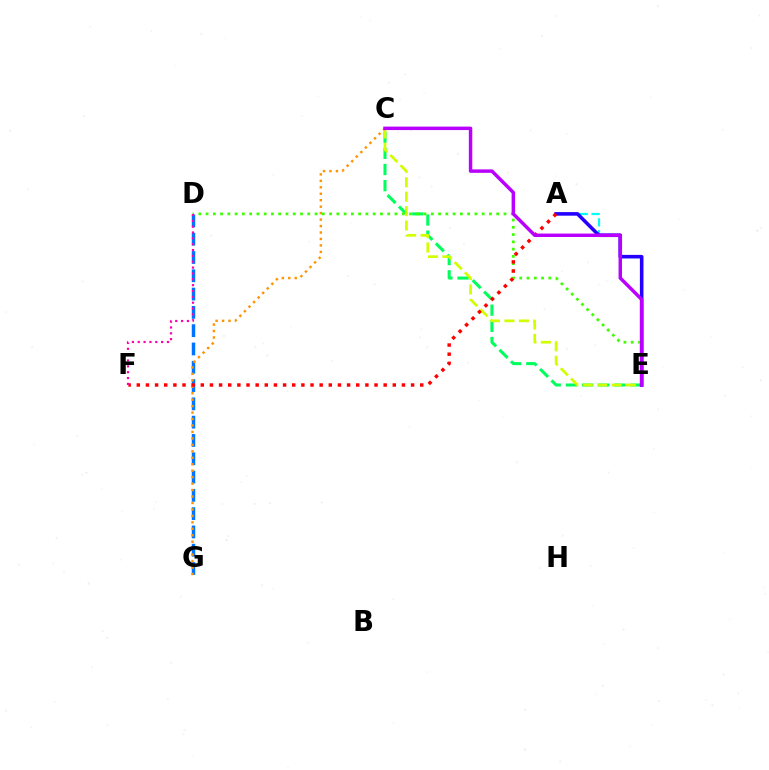{('C', 'E'): [{'color': '#00ff5c', 'line_style': 'dashed', 'thickness': 2.19}, {'color': '#d1ff00', 'line_style': 'dashed', 'thickness': 1.96}, {'color': '#b900ff', 'line_style': 'solid', 'thickness': 2.49}], ('D', 'G'): [{'color': '#0074ff', 'line_style': 'dashed', 'thickness': 2.49}], ('A', 'E'): [{'color': '#00fff6', 'line_style': 'dashed', 'thickness': 1.6}, {'color': '#2500ff', 'line_style': 'solid', 'thickness': 2.57}], ('C', 'G'): [{'color': '#ff9400', 'line_style': 'dotted', 'thickness': 1.75}], ('D', 'E'): [{'color': '#3dff00', 'line_style': 'dotted', 'thickness': 1.97}], ('A', 'F'): [{'color': '#ff0000', 'line_style': 'dotted', 'thickness': 2.48}], ('D', 'F'): [{'color': '#ff00ac', 'line_style': 'dotted', 'thickness': 1.59}]}